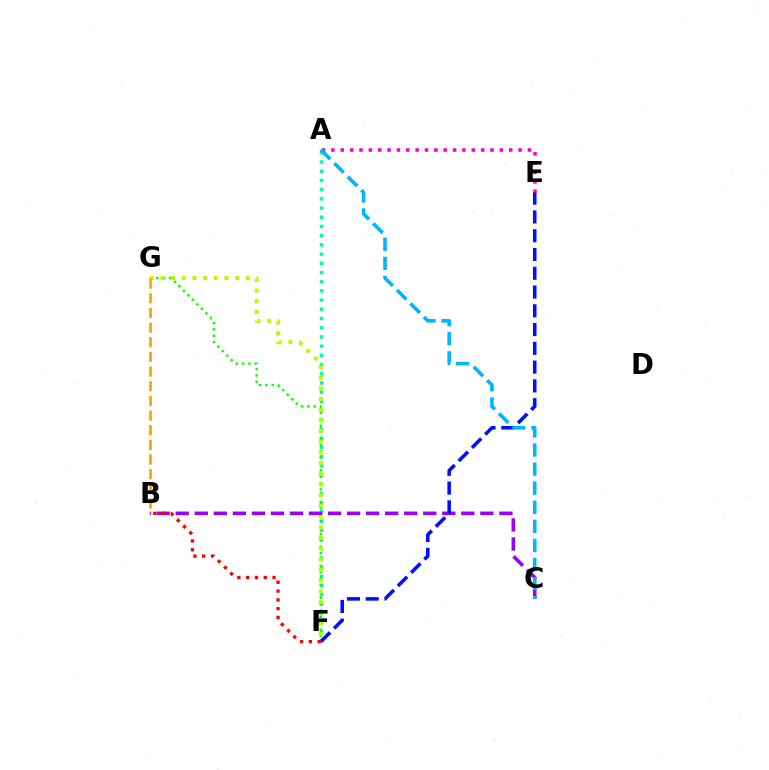{('A', 'F'): [{'color': '#00ff9d', 'line_style': 'dotted', 'thickness': 2.5}], ('A', 'E'): [{'color': '#ff00bd', 'line_style': 'dotted', 'thickness': 2.54}], ('F', 'G'): [{'color': '#08ff00', 'line_style': 'dotted', 'thickness': 1.73}, {'color': '#b3ff00', 'line_style': 'dotted', 'thickness': 2.9}], ('B', 'C'): [{'color': '#9b00ff', 'line_style': 'dashed', 'thickness': 2.59}], ('E', 'F'): [{'color': '#0010ff', 'line_style': 'dashed', 'thickness': 2.55}], ('A', 'C'): [{'color': '#00b5ff', 'line_style': 'dashed', 'thickness': 2.59}], ('B', 'F'): [{'color': '#ff0000', 'line_style': 'dotted', 'thickness': 2.39}], ('B', 'G'): [{'color': '#ffa500', 'line_style': 'dashed', 'thickness': 1.99}]}